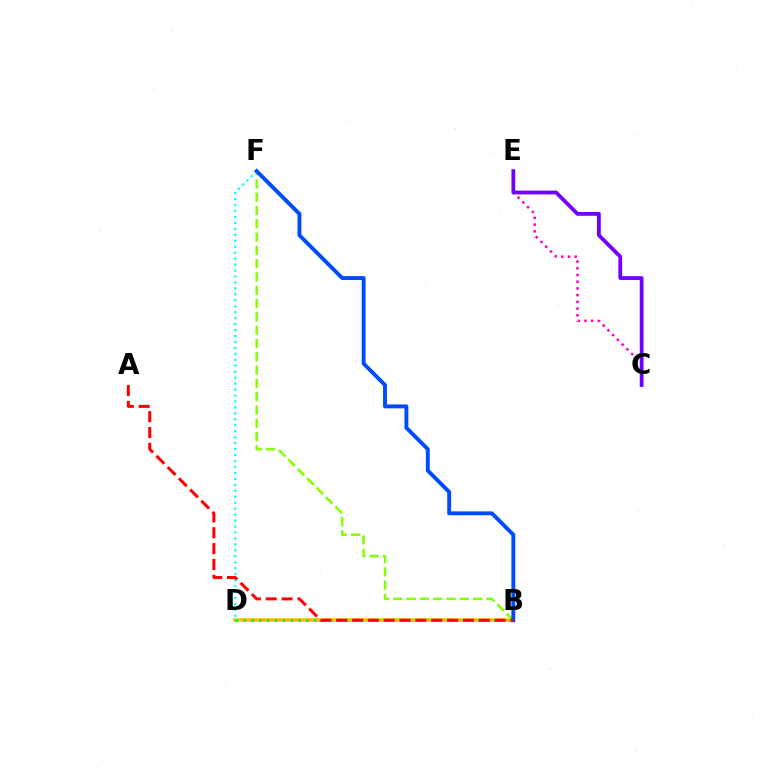{('B', 'D'): [{'color': '#ffbd00', 'line_style': 'solid', 'thickness': 2.57}, {'color': '#00ff39', 'line_style': 'dotted', 'thickness': 2.13}], ('D', 'F'): [{'color': '#00fff6', 'line_style': 'dotted', 'thickness': 1.62}], ('B', 'F'): [{'color': '#84ff00', 'line_style': 'dashed', 'thickness': 1.81}, {'color': '#004bff', 'line_style': 'solid', 'thickness': 2.81}], ('C', 'E'): [{'color': '#ff00cf', 'line_style': 'dotted', 'thickness': 1.83}, {'color': '#7200ff', 'line_style': 'solid', 'thickness': 2.73}], ('A', 'B'): [{'color': '#ff0000', 'line_style': 'dashed', 'thickness': 2.15}]}